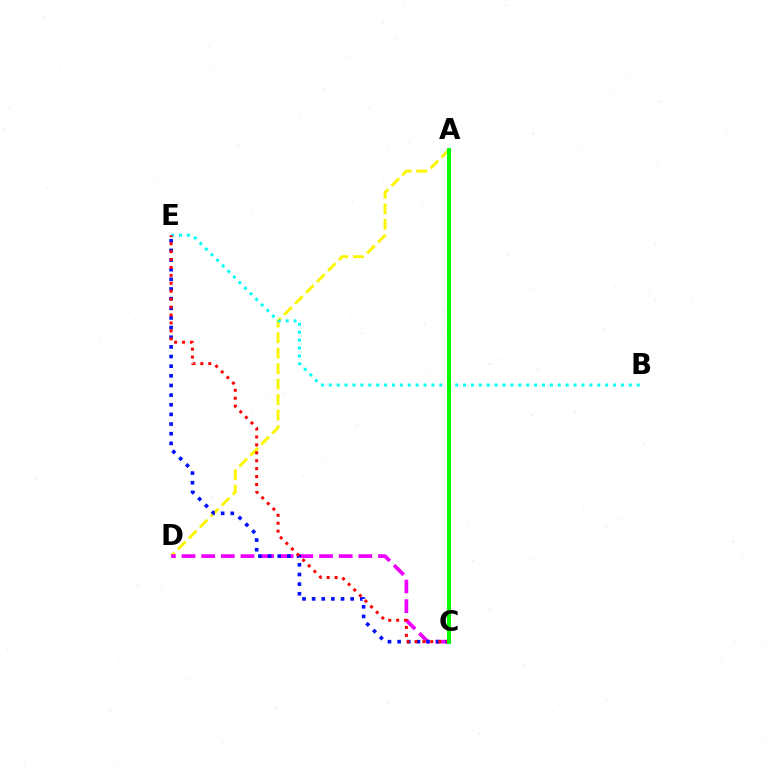{('A', 'D'): [{'color': '#fcf500', 'line_style': 'dashed', 'thickness': 2.1}], ('B', 'E'): [{'color': '#00fff6', 'line_style': 'dotted', 'thickness': 2.15}], ('C', 'D'): [{'color': '#ee00ff', 'line_style': 'dashed', 'thickness': 2.67}], ('C', 'E'): [{'color': '#0010ff', 'line_style': 'dotted', 'thickness': 2.62}, {'color': '#ff0000', 'line_style': 'dotted', 'thickness': 2.15}], ('A', 'C'): [{'color': '#08ff00', 'line_style': 'solid', 'thickness': 2.88}]}